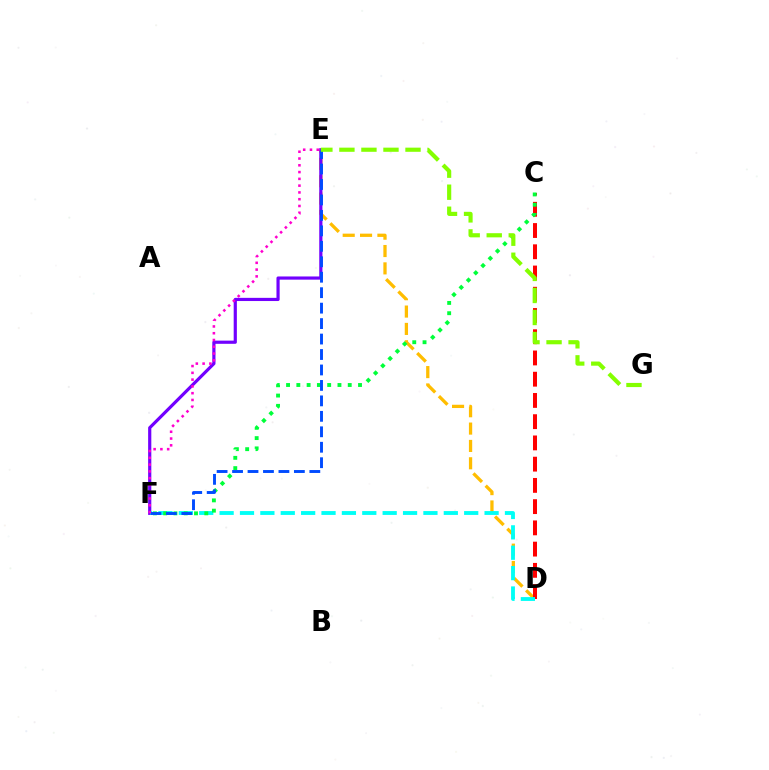{('D', 'E'): [{'color': '#ffbd00', 'line_style': 'dashed', 'thickness': 2.36}], ('C', 'D'): [{'color': '#ff0000', 'line_style': 'dashed', 'thickness': 2.89}], ('E', 'F'): [{'color': '#7200ff', 'line_style': 'solid', 'thickness': 2.29}, {'color': '#004bff', 'line_style': 'dashed', 'thickness': 2.1}, {'color': '#ff00cf', 'line_style': 'dotted', 'thickness': 1.84}], ('D', 'F'): [{'color': '#00fff6', 'line_style': 'dashed', 'thickness': 2.77}], ('C', 'F'): [{'color': '#00ff39', 'line_style': 'dotted', 'thickness': 2.79}], ('E', 'G'): [{'color': '#84ff00', 'line_style': 'dashed', 'thickness': 2.99}]}